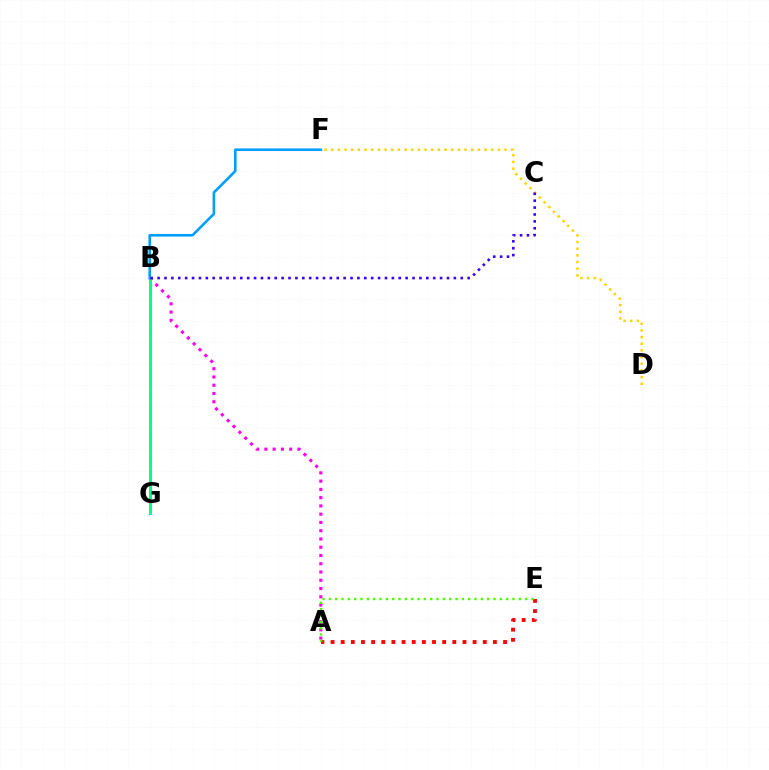{('A', 'B'): [{'color': '#ff00ed', 'line_style': 'dotted', 'thickness': 2.24}], ('B', 'G'): [{'color': '#00ff86', 'line_style': 'solid', 'thickness': 2.17}], ('B', 'F'): [{'color': '#009eff', 'line_style': 'solid', 'thickness': 1.88}], ('A', 'E'): [{'color': '#ff0000', 'line_style': 'dotted', 'thickness': 2.76}, {'color': '#4fff00', 'line_style': 'dotted', 'thickness': 1.72}], ('D', 'F'): [{'color': '#ffd500', 'line_style': 'dotted', 'thickness': 1.81}], ('B', 'C'): [{'color': '#3700ff', 'line_style': 'dotted', 'thickness': 1.87}]}